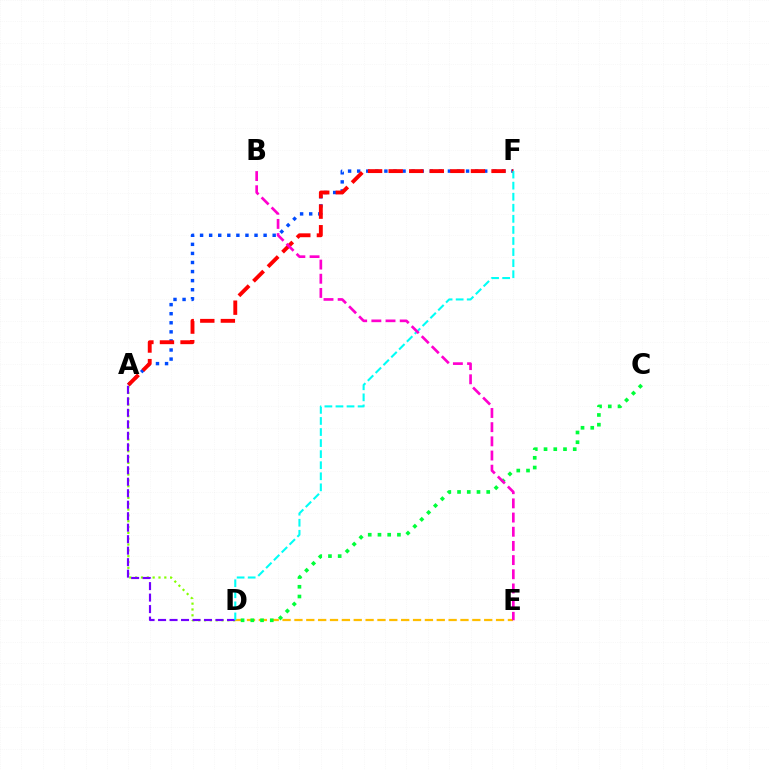{('A', 'F'): [{'color': '#004bff', 'line_style': 'dotted', 'thickness': 2.47}, {'color': '#ff0000', 'line_style': 'dashed', 'thickness': 2.79}], ('A', 'D'): [{'color': '#84ff00', 'line_style': 'dotted', 'thickness': 1.58}, {'color': '#7200ff', 'line_style': 'dashed', 'thickness': 1.56}], ('D', 'E'): [{'color': '#ffbd00', 'line_style': 'dashed', 'thickness': 1.61}], ('D', 'F'): [{'color': '#00fff6', 'line_style': 'dashed', 'thickness': 1.5}], ('C', 'D'): [{'color': '#00ff39', 'line_style': 'dotted', 'thickness': 2.64}], ('B', 'E'): [{'color': '#ff00cf', 'line_style': 'dashed', 'thickness': 1.93}]}